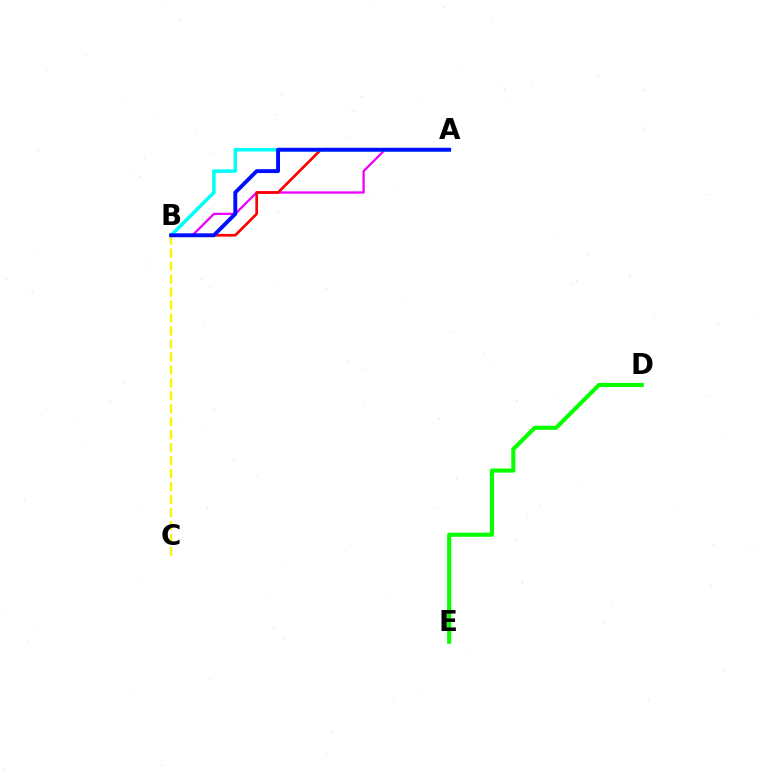{('A', 'B'): [{'color': '#ee00ff', 'line_style': 'solid', 'thickness': 1.65}, {'color': '#ff0000', 'line_style': 'solid', 'thickness': 1.94}, {'color': '#00fff6', 'line_style': 'solid', 'thickness': 2.53}, {'color': '#0010ff', 'line_style': 'solid', 'thickness': 2.8}], ('D', 'E'): [{'color': '#08ff00', 'line_style': 'solid', 'thickness': 2.97}], ('B', 'C'): [{'color': '#fcf500', 'line_style': 'dashed', 'thickness': 1.76}]}